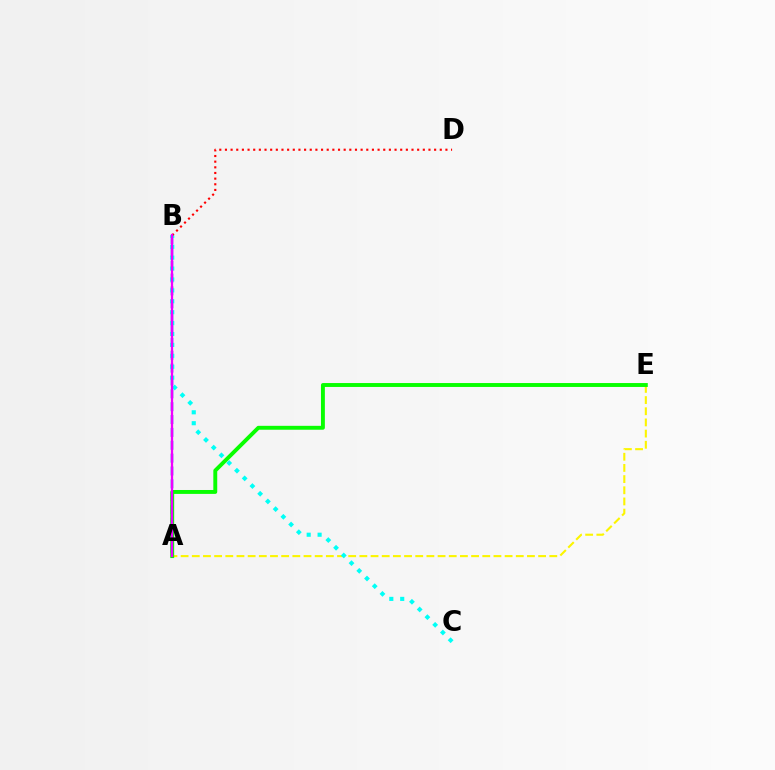{('A', 'E'): [{'color': '#fcf500', 'line_style': 'dashed', 'thickness': 1.52}, {'color': '#08ff00', 'line_style': 'solid', 'thickness': 2.81}], ('A', 'B'): [{'color': '#0010ff', 'line_style': 'dashed', 'thickness': 1.75}, {'color': '#ee00ff', 'line_style': 'solid', 'thickness': 1.64}], ('B', 'C'): [{'color': '#00fff6', 'line_style': 'dotted', 'thickness': 2.96}], ('B', 'D'): [{'color': '#ff0000', 'line_style': 'dotted', 'thickness': 1.54}]}